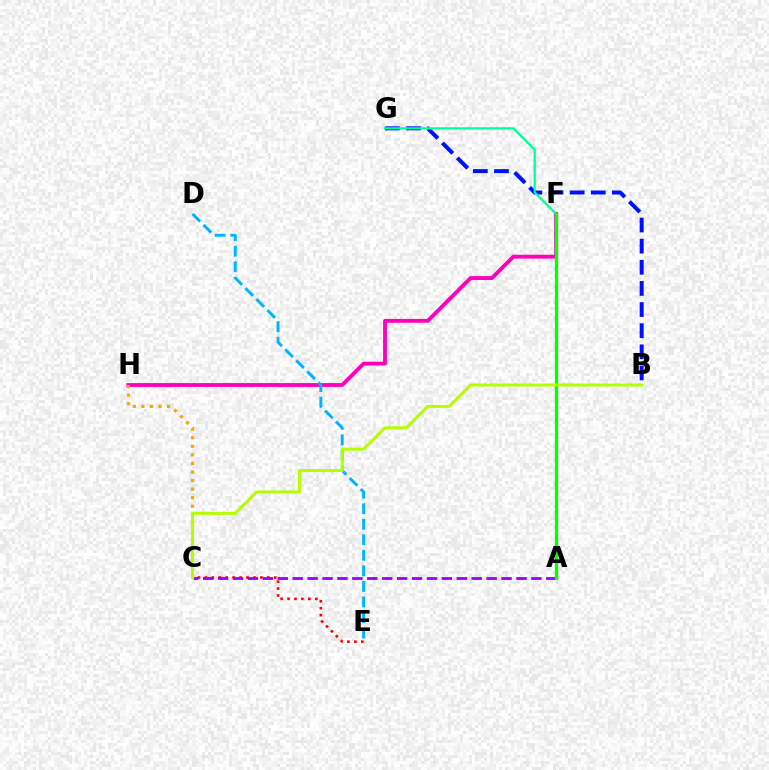{('B', 'G'): [{'color': '#0010ff', 'line_style': 'dashed', 'thickness': 2.87}], ('F', 'H'): [{'color': '#ff00bd', 'line_style': 'solid', 'thickness': 2.78}], ('C', 'E'): [{'color': '#ff0000', 'line_style': 'dotted', 'thickness': 1.88}], ('C', 'H'): [{'color': '#ffa500', 'line_style': 'dotted', 'thickness': 2.33}], ('D', 'E'): [{'color': '#00b5ff', 'line_style': 'dashed', 'thickness': 2.11}], ('A', 'C'): [{'color': '#9b00ff', 'line_style': 'dashed', 'thickness': 2.03}], ('F', 'G'): [{'color': '#00ff9d', 'line_style': 'solid', 'thickness': 1.61}], ('A', 'F'): [{'color': '#08ff00', 'line_style': 'solid', 'thickness': 2.4}], ('B', 'C'): [{'color': '#b3ff00', 'line_style': 'solid', 'thickness': 2.15}]}